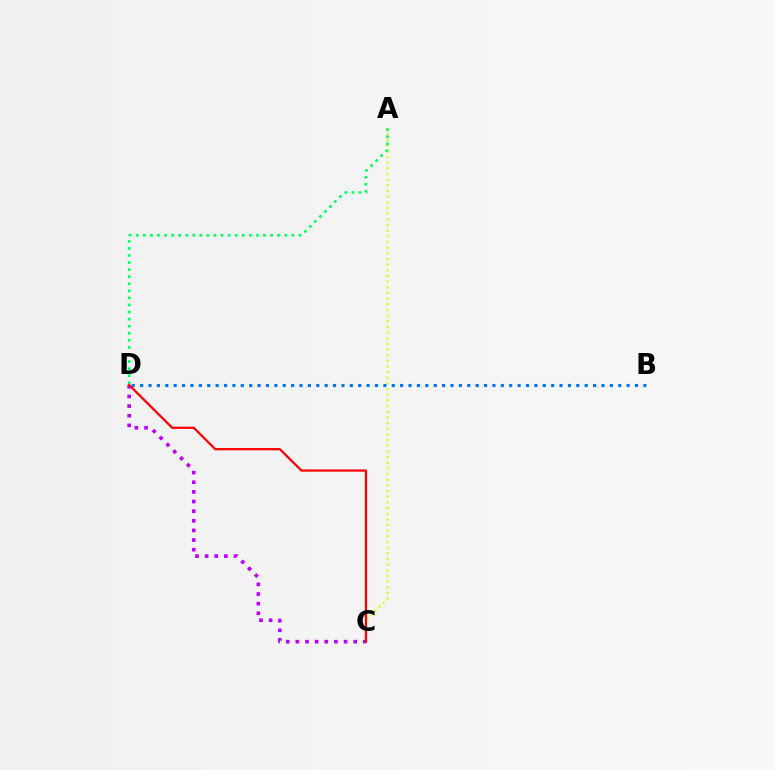{('A', 'C'): [{'color': '#d1ff00', 'line_style': 'dotted', 'thickness': 1.54}], ('A', 'D'): [{'color': '#00ff5c', 'line_style': 'dotted', 'thickness': 1.92}], ('C', 'D'): [{'color': '#b900ff', 'line_style': 'dotted', 'thickness': 2.62}, {'color': '#ff0000', 'line_style': 'solid', 'thickness': 1.62}], ('B', 'D'): [{'color': '#0074ff', 'line_style': 'dotted', 'thickness': 2.28}]}